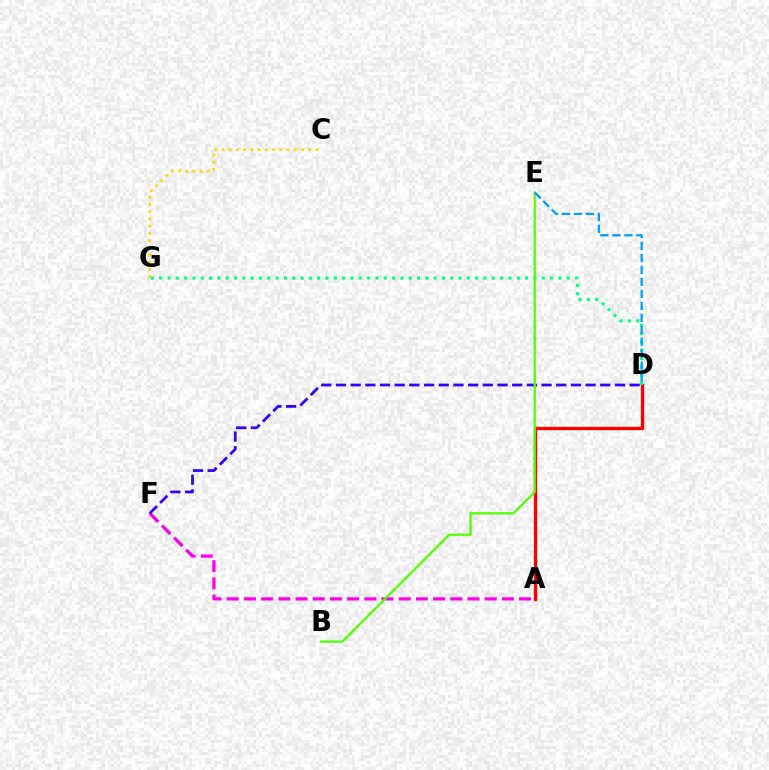{('A', 'D'): [{'color': '#ff0000', 'line_style': 'solid', 'thickness': 2.4}], ('C', 'G'): [{'color': '#ffd500', 'line_style': 'dotted', 'thickness': 1.96}], ('A', 'F'): [{'color': '#ff00ed', 'line_style': 'dashed', 'thickness': 2.34}], ('D', 'G'): [{'color': '#00ff86', 'line_style': 'dotted', 'thickness': 2.26}], ('D', 'F'): [{'color': '#3700ff', 'line_style': 'dashed', 'thickness': 1.99}], ('B', 'E'): [{'color': '#4fff00', 'line_style': 'solid', 'thickness': 1.63}], ('D', 'E'): [{'color': '#009eff', 'line_style': 'dashed', 'thickness': 1.63}]}